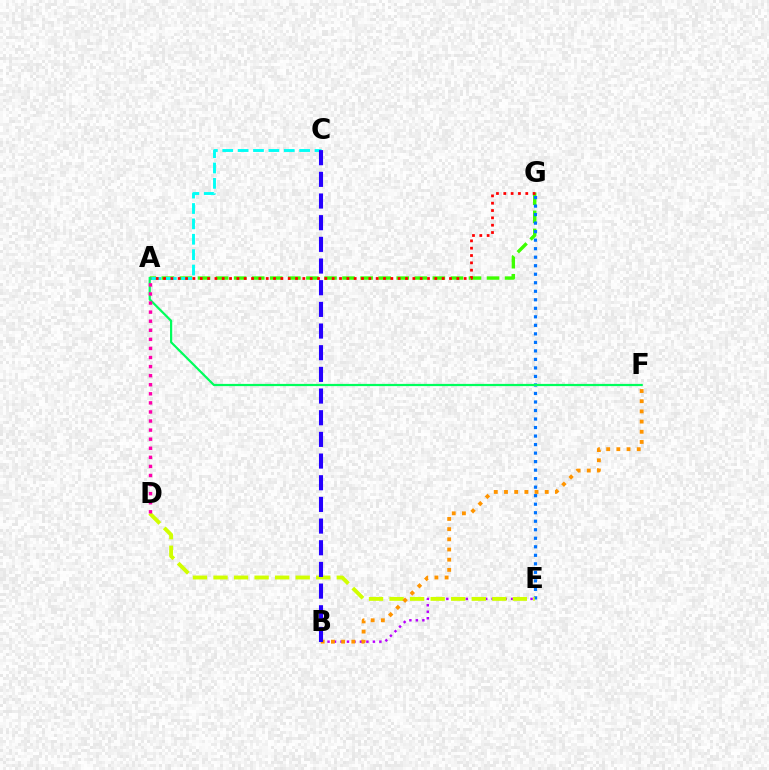{('B', 'E'): [{'color': '#b900ff', 'line_style': 'dotted', 'thickness': 1.76}], ('A', 'G'): [{'color': '#3dff00', 'line_style': 'dashed', 'thickness': 2.45}, {'color': '#ff0000', 'line_style': 'dotted', 'thickness': 1.99}], ('E', 'G'): [{'color': '#0074ff', 'line_style': 'dotted', 'thickness': 2.31}], ('D', 'E'): [{'color': '#d1ff00', 'line_style': 'dashed', 'thickness': 2.79}], ('A', 'C'): [{'color': '#00fff6', 'line_style': 'dashed', 'thickness': 2.09}], ('A', 'F'): [{'color': '#00ff5c', 'line_style': 'solid', 'thickness': 1.59}], ('B', 'F'): [{'color': '#ff9400', 'line_style': 'dotted', 'thickness': 2.77}], ('A', 'D'): [{'color': '#ff00ac', 'line_style': 'dotted', 'thickness': 2.47}], ('B', 'C'): [{'color': '#2500ff', 'line_style': 'dashed', 'thickness': 2.94}]}